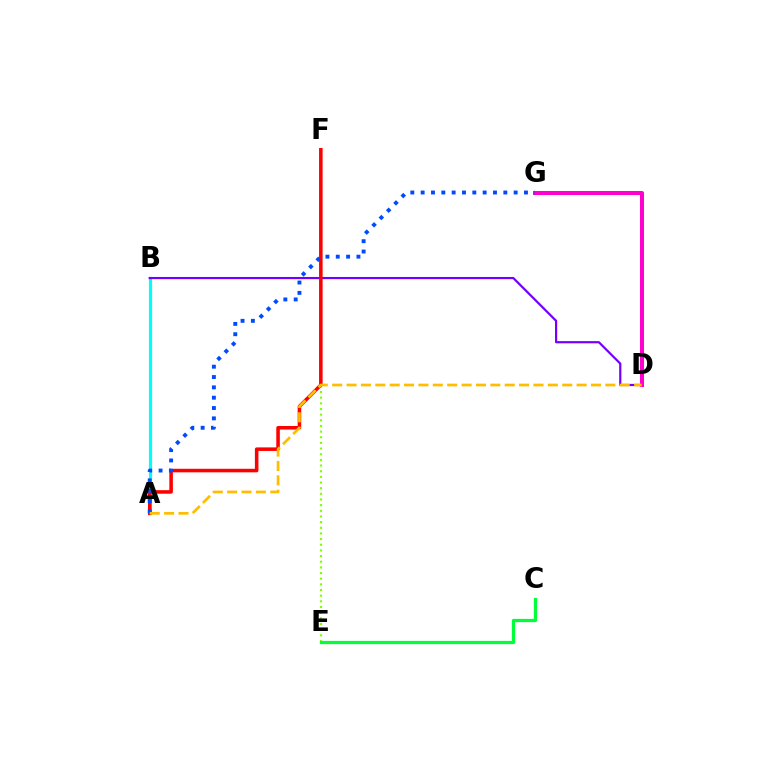{('A', 'B'): [{'color': '#00fff6', 'line_style': 'solid', 'thickness': 2.28}], ('E', 'F'): [{'color': '#84ff00', 'line_style': 'dotted', 'thickness': 1.54}], ('B', 'D'): [{'color': '#7200ff', 'line_style': 'solid', 'thickness': 1.58}], ('A', 'F'): [{'color': '#ff0000', 'line_style': 'solid', 'thickness': 2.56}], ('D', 'G'): [{'color': '#ff00cf', 'line_style': 'solid', 'thickness': 2.88}], ('A', 'G'): [{'color': '#004bff', 'line_style': 'dotted', 'thickness': 2.81}], ('A', 'D'): [{'color': '#ffbd00', 'line_style': 'dashed', 'thickness': 1.95}], ('C', 'E'): [{'color': '#00ff39', 'line_style': 'solid', 'thickness': 2.33}]}